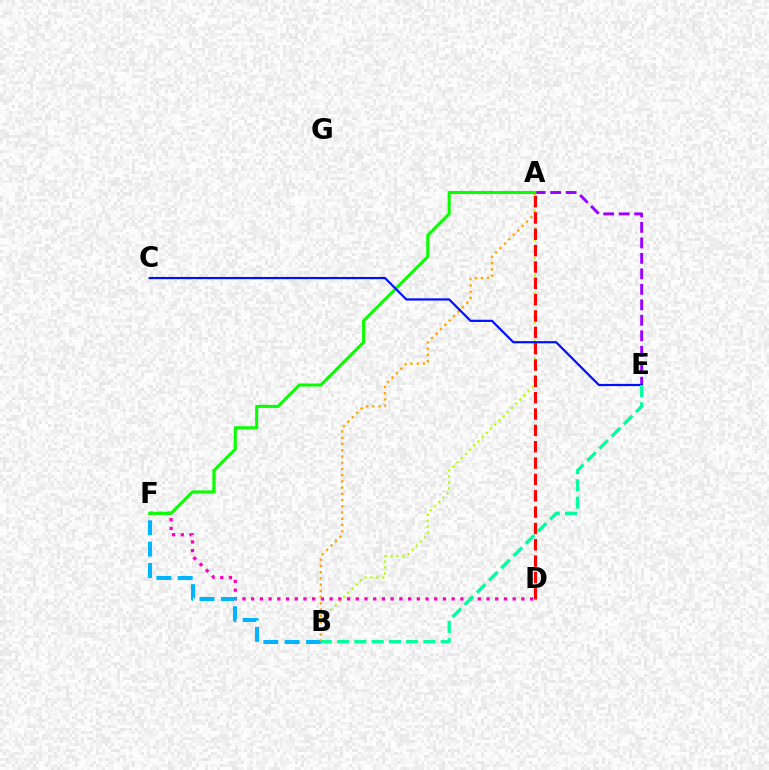{('A', 'B'): [{'color': '#b3ff00', 'line_style': 'dotted', 'thickness': 1.61}, {'color': '#ffa500', 'line_style': 'dotted', 'thickness': 1.69}], ('A', 'E'): [{'color': '#9b00ff', 'line_style': 'dashed', 'thickness': 2.1}], ('D', 'F'): [{'color': '#ff00bd', 'line_style': 'dotted', 'thickness': 2.37}], ('B', 'F'): [{'color': '#00b5ff', 'line_style': 'dashed', 'thickness': 2.9}], ('A', 'F'): [{'color': '#08ff00', 'line_style': 'solid', 'thickness': 2.21}], ('C', 'E'): [{'color': '#0010ff', 'line_style': 'solid', 'thickness': 1.59}], ('A', 'D'): [{'color': '#ff0000', 'line_style': 'dashed', 'thickness': 2.22}], ('B', 'E'): [{'color': '#00ff9d', 'line_style': 'dashed', 'thickness': 2.35}]}